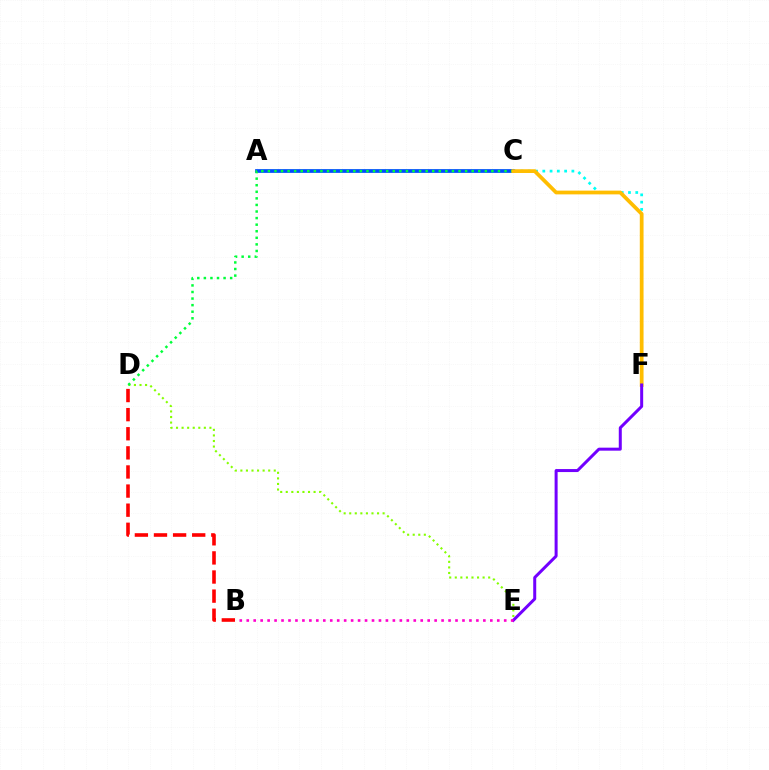{('A', 'C'): [{'color': '#004bff', 'line_style': 'solid', 'thickness': 2.69}], ('C', 'F'): [{'color': '#00fff6', 'line_style': 'dotted', 'thickness': 1.98}, {'color': '#ffbd00', 'line_style': 'solid', 'thickness': 2.7}], ('D', 'E'): [{'color': '#84ff00', 'line_style': 'dotted', 'thickness': 1.51}], ('C', 'D'): [{'color': '#00ff39', 'line_style': 'dotted', 'thickness': 1.79}], ('E', 'F'): [{'color': '#7200ff', 'line_style': 'solid', 'thickness': 2.16}], ('B', 'E'): [{'color': '#ff00cf', 'line_style': 'dotted', 'thickness': 1.89}], ('B', 'D'): [{'color': '#ff0000', 'line_style': 'dashed', 'thickness': 2.6}]}